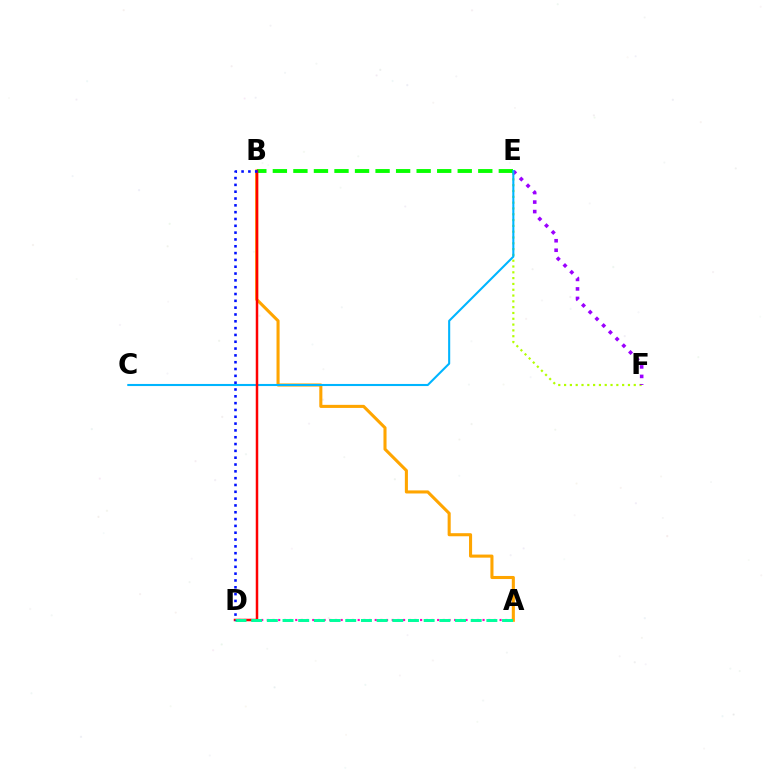{('A', 'B'): [{'color': '#ffa500', 'line_style': 'solid', 'thickness': 2.21}], ('A', 'D'): [{'color': '#ff00bd', 'line_style': 'dotted', 'thickness': 1.54}, {'color': '#00ff9d', 'line_style': 'dashed', 'thickness': 2.13}], ('E', 'F'): [{'color': '#b3ff00', 'line_style': 'dotted', 'thickness': 1.58}, {'color': '#9b00ff', 'line_style': 'dotted', 'thickness': 2.58}], ('B', 'E'): [{'color': '#08ff00', 'line_style': 'dashed', 'thickness': 2.79}], ('C', 'E'): [{'color': '#00b5ff', 'line_style': 'solid', 'thickness': 1.51}], ('B', 'D'): [{'color': '#ff0000', 'line_style': 'solid', 'thickness': 1.8}, {'color': '#0010ff', 'line_style': 'dotted', 'thickness': 1.85}]}